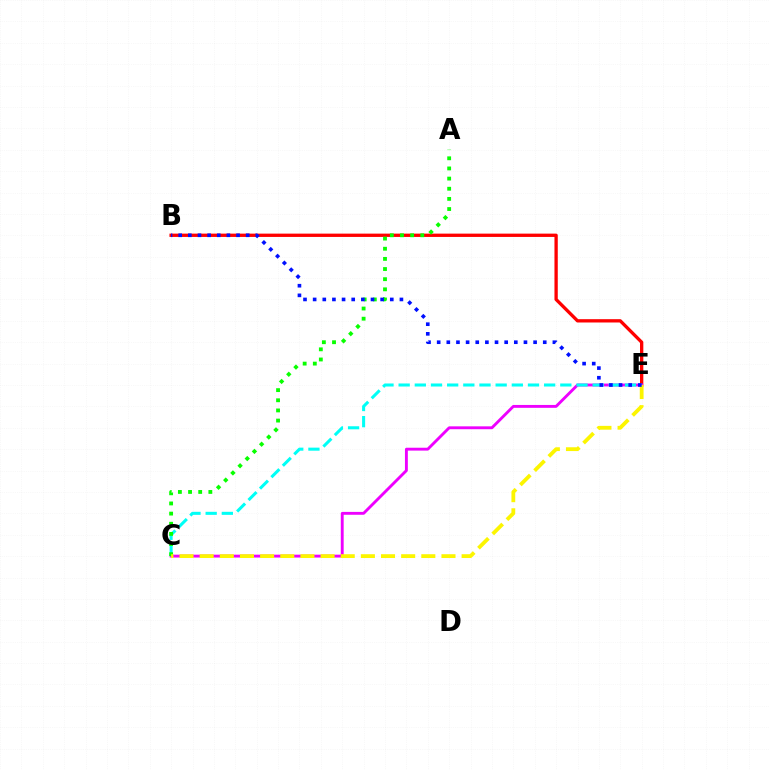{('B', 'E'): [{'color': '#ff0000', 'line_style': 'solid', 'thickness': 2.38}, {'color': '#0010ff', 'line_style': 'dotted', 'thickness': 2.62}], ('C', 'E'): [{'color': '#ee00ff', 'line_style': 'solid', 'thickness': 2.07}, {'color': '#00fff6', 'line_style': 'dashed', 'thickness': 2.2}, {'color': '#fcf500', 'line_style': 'dashed', 'thickness': 2.74}], ('A', 'C'): [{'color': '#08ff00', 'line_style': 'dotted', 'thickness': 2.76}]}